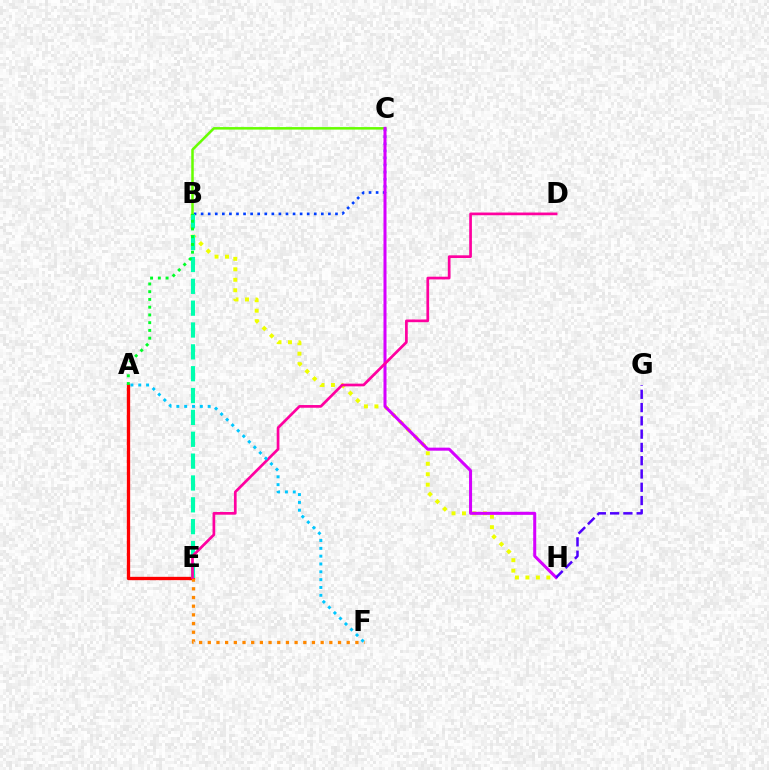{('B', 'H'): [{'color': '#eeff00', 'line_style': 'dotted', 'thickness': 2.84}], ('B', 'C'): [{'color': '#003fff', 'line_style': 'dotted', 'thickness': 1.92}, {'color': '#66ff00', 'line_style': 'solid', 'thickness': 1.82}], ('C', 'H'): [{'color': '#d600ff', 'line_style': 'solid', 'thickness': 2.18}], ('A', 'E'): [{'color': '#ff0000', 'line_style': 'solid', 'thickness': 2.39}], ('B', 'E'): [{'color': '#00ffaf', 'line_style': 'dashed', 'thickness': 2.97}], ('E', 'F'): [{'color': '#ff8800', 'line_style': 'dotted', 'thickness': 2.36}], ('D', 'E'): [{'color': '#ff00a0', 'line_style': 'solid', 'thickness': 1.95}], ('A', 'B'): [{'color': '#00ff27', 'line_style': 'dotted', 'thickness': 2.1}], ('A', 'F'): [{'color': '#00c7ff', 'line_style': 'dotted', 'thickness': 2.13}], ('G', 'H'): [{'color': '#4f00ff', 'line_style': 'dashed', 'thickness': 1.8}]}